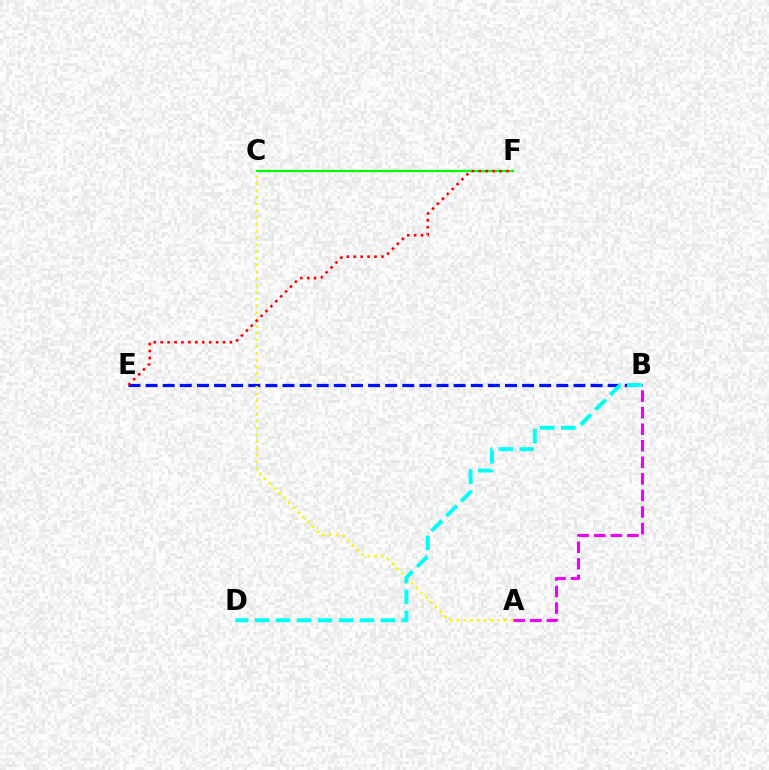{('B', 'E'): [{'color': '#0010ff', 'line_style': 'dashed', 'thickness': 2.32}], ('A', 'C'): [{'color': '#fcf500', 'line_style': 'dotted', 'thickness': 1.84}], ('C', 'F'): [{'color': '#08ff00', 'line_style': 'solid', 'thickness': 1.59}], ('B', 'D'): [{'color': '#00fff6', 'line_style': 'dashed', 'thickness': 2.85}], ('A', 'B'): [{'color': '#ee00ff', 'line_style': 'dashed', 'thickness': 2.25}], ('E', 'F'): [{'color': '#ff0000', 'line_style': 'dotted', 'thickness': 1.88}]}